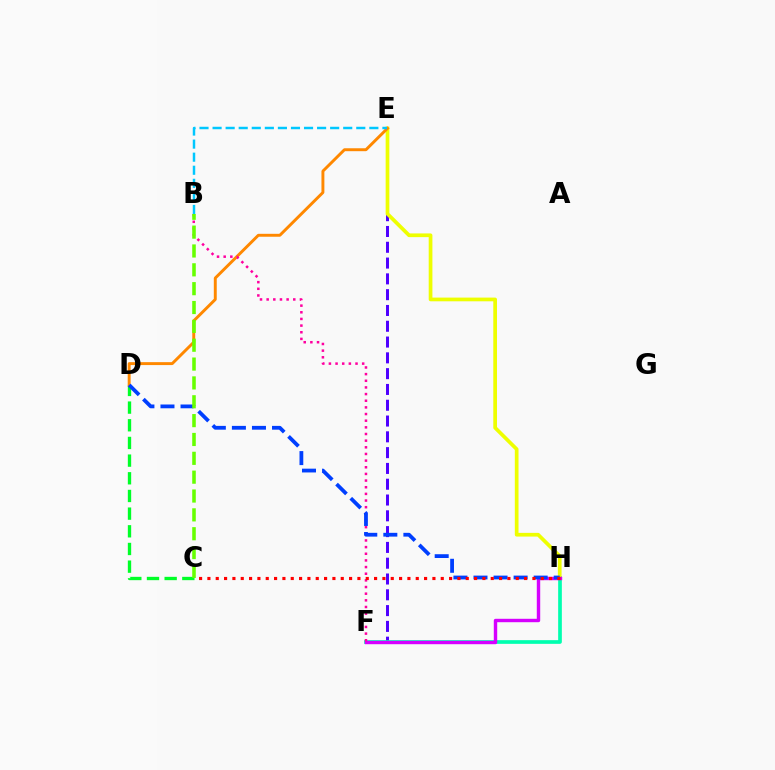{('E', 'F'): [{'color': '#4f00ff', 'line_style': 'dashed', 'thickness': 2.15}], ('F', 'H'): [{'color': '#00ffaf', 'line_style': 'solid', 'thickness': 2.65}, {'color': '#d600ff', 'line_style': 'solid', 'thickness': 2.46}], ('C', 'D'): [{'color': '#00ff27', 'line_style': 'dashed', 'thickness': 2.4}], ('E', 'H'): [{'color': '#eeff00', 'line_style': 'solid', 'thickness': 2.67}], ('D', 'E'): [{'color': '#ff8800', 'line_style': 'solid', 'thickness': 2.11}], ('B', 'F'): [{'color': '#ff00a0', 'line_style': 'dotted', 'thickness': 1.81}], ('D', 'H'): [{'color': '#003fff', 'line_style': 'dashed', 'thickness': 2.73}], ('B', 'C'): [{'color': '#66ff00', 'line_style': 'dashed', 'thickness': 2.56}], ('B', 'E'): [{'color': '#00c7ff', 'line_style': 'dashed', 'thickness': 1.77}], ('C', 'H'): [{'color': '#ff0000', 'line_style': 'dotted', 'thickness': 2.26}]}